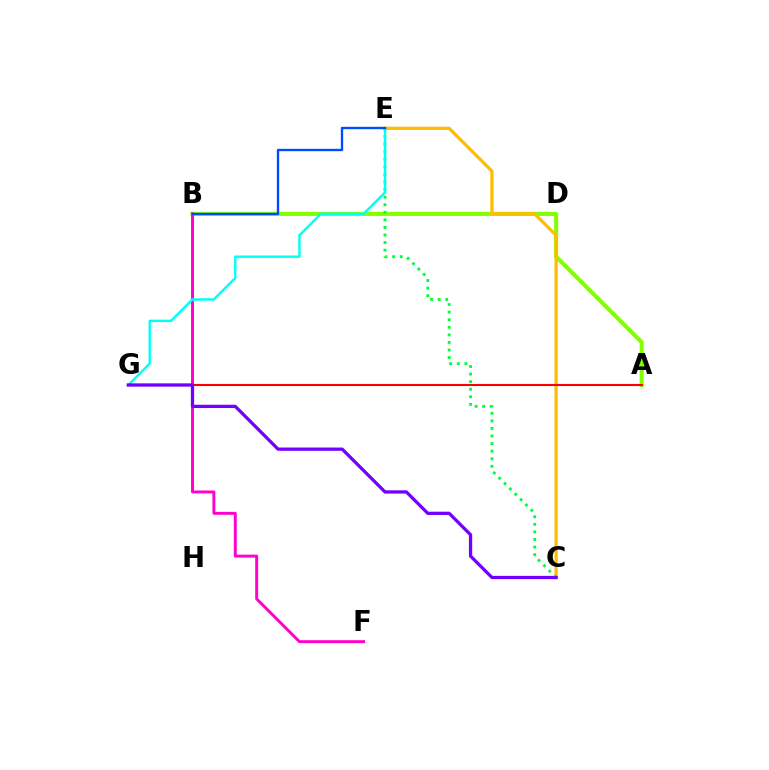{('A', 'B'): [{'color': '#84ff00', 'line_style': 'solid', 'thickness': 2.95}], ('B', 'F'): [{'color': '#ff00cf', 'line_style': 'solid', 'thickness': 2.11}], ('C', 'E'): [{'color': '#ffbd00', 'line_style': 'solid', 'thickness': 2.36}, {'color': '#00ff39', 'line_style': 'dotted', 'thickness': 2.06}], ('E', 'G'): [{'color': '#00fff6', 'line_style': 'solid', 'thickness': 1.75}], ('A', 'G'): [{'color': '#ff0000', 'line_style': 'solid', 'thickness': 1.5}], ('B', 'E'): [{'color': '#004bff', 'line_style': 'solid', 'thickness': 1.7}], ('C', 'G'): [{'color': '#7200ff', 'line_style': 'solid', 'thickness': 2.35}]}